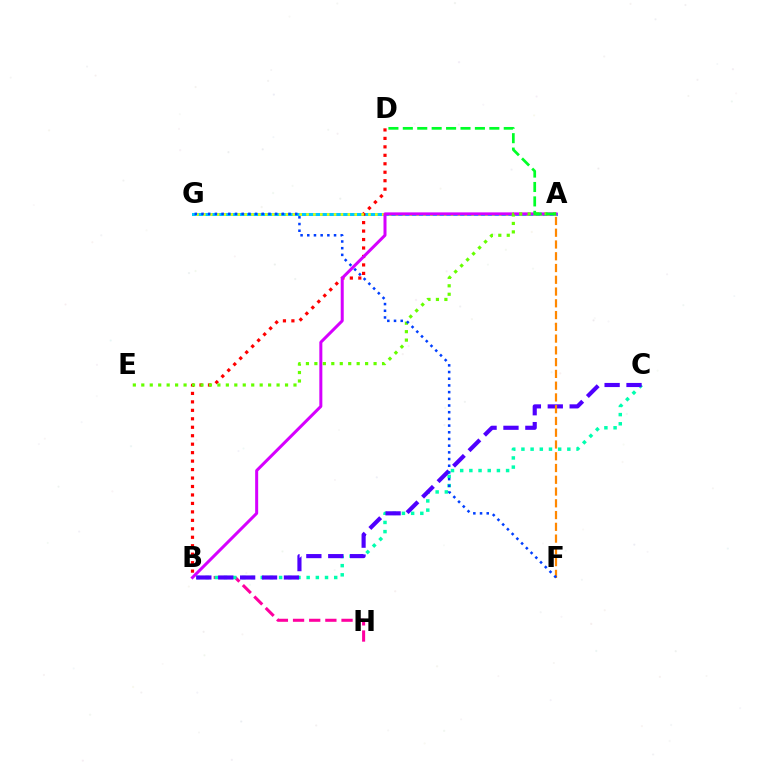{('B', 'H'): [{'color': '#ff00a0', 'line_style': 'dashed', 'thickness': 2.2}], ('A', 'G'): [{'color': '#00c7ff', 'line_style': 'solid', 'thickness': 2.16}, {'color': '#eeff00', 'line_style': 'dotted', 'thickness': 1.87}], ('B', 'D'): [{'color': '#ff0000', 'line_style': 'dotted', 'thickness': 2.3}], ('B', 'C'): [{'color': '#00ffaf', 'line_style': 'dotted', 'thickness': 2.49}, {'color': '#4f00ff', 'line_style': 'dashed', 'thickness': 2.98}], ('A', 'B'): [{'color': '#d600ff', 'line_style': 'solid', 'thickness': 2.17}], ('A', 'E'): [{'color': '#66ff00', 'line_style': 'dotted', 'thickness': 2.3}], ('A', 'D'): [{'color': '#00ff27', 'line_style': 'dashed', 'thickness': 1.96}], ('A', 'F'): [{'color': '#ff8800', 'line_style': 'dashed', 'thickness': 1.6}], ('F', 'G'): [{'color': '#003fff', 'line_style': 'dotted', 'thickness': 1.82}]}